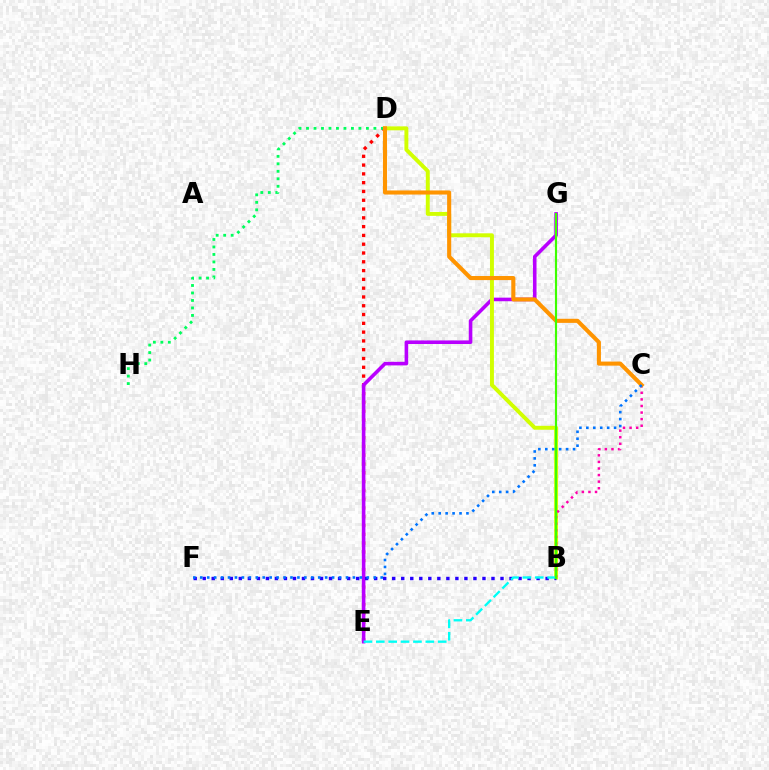{('D', 'E'): [{'color': '#ff0000', 'line_style': 'dotted', 'thickness': 2.39}], ('E', 'G'): [{'color': '#b900ff', 'line_style': 'solid', 'thickness': 2.58}], ('B', 'D'): [{'color': '#d1ff00', 'line_style': 'solid', 'thickness': 2.84}], ('D', 'H'): [{'color': '#00ff5c', 'line_style': 'dotted', 'thickness': 2.03}], ('B', 'F'): [{'color': '#2500ff', 'line_style': 'dotted', 'thickness': 2.45}], ('B', 'C'): [{'color': '#ff00ac', 'line_style': 'dotted', 'thickness': 1.79}], ('B', 'E'): [{'color': '#00fff6', 'line_style': 'dashed', 'thickness': 1.68}], ('C', 'D'): [{'color': '#ff9400', 'line_style': 'solid', 'thickness': 2.94}], ('C', 'F'): [{'color': '#0074ff', 'line_style': 'dotted', 'thickness': 1.89}], ('B', 'G'): [{'color': '#3dff00', 'line_style': 'solid', 'thickness': 1.55}]}